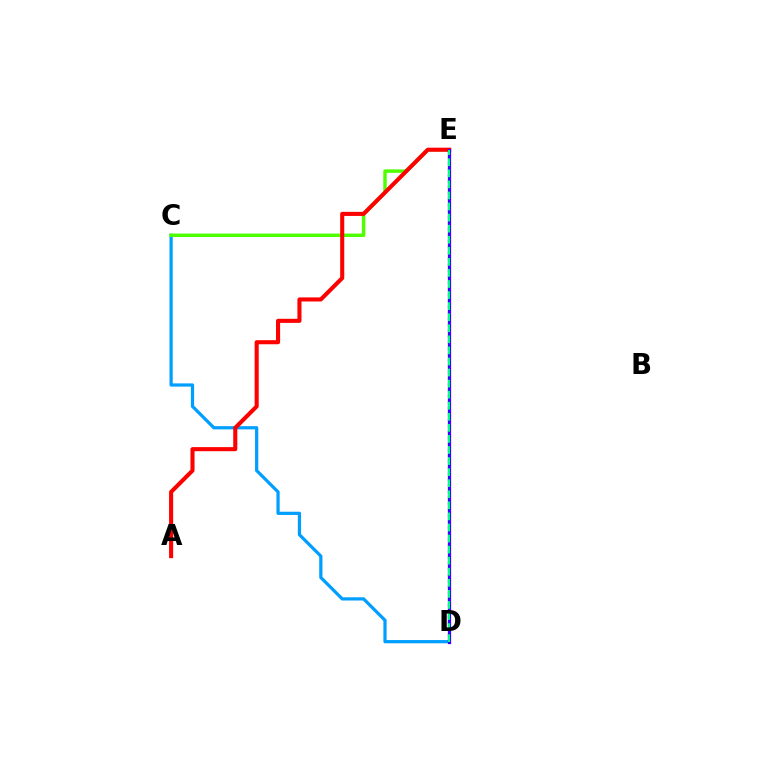{('C', 'D'): [{'color': '#009eff', 'line_style': 'solid', 'thickness': 2.32}], ('C', 'E'): [{'color': '#4fff00', 'line_style': 'solid', 'thickness': 2.48}], ('D', 'E'): [{'color': '#ffd500', 'line_style': 'solid', 'thickness': 2.06}, {'color': '#ff00ed', 'line_style': 'dotted', 'thickness': 1.62}, {'color': '#3700ff', 'line_style': 'solid', 'thickness': 2.32}, {'color': '#00ff86', 'line_style': 'dashed', 'thickness': 1.5}], ('A', 'E'): [{'color': '#ff0000', 'line_style': 'solid', 'thickness': 2.94}]}